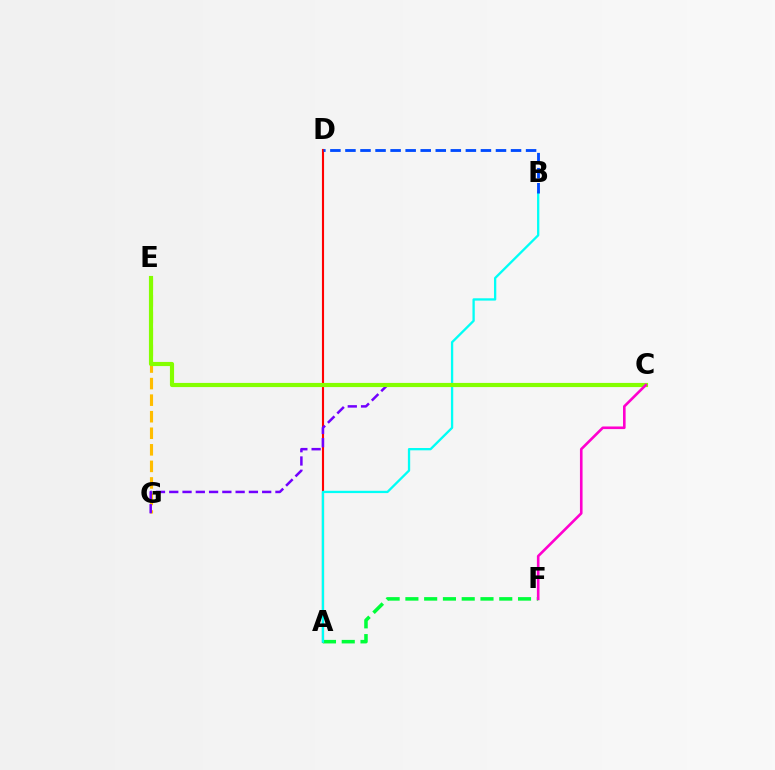{('A', 'D'): [{'color': '#ff0000', 'line_style': 'solid', 'thickness': 1.53}], ('E', 'G'): [{'color': '#ffbd00', 'line_style': 'dashed', 'thickness': 2.25}], ('C', 'G'): [{'color': '#7200ff', 'line_style': 'dashed', 'thickness': 1.8}], ('A', 'F'): [{'color': '#00ff39', 'line_style': 'dashed', 'thickness': 2.55}], ('A', 'B'): [{'color': '#00fff6', 'line_style': 'solid', 'thickness': 1.66}], ('C', 'E'): [{'color': '#84ff00', 'line_style': 'solid', 'thickness': 2.99}], ('B', 'D'): [{'color': '#004bff', 'line_style': 'dashed', 'thickness': 2.04}], ('C', 'F'): [{'color': '#ff00cf', 'line_style': 'solid', 'thickness': 1.88}]}